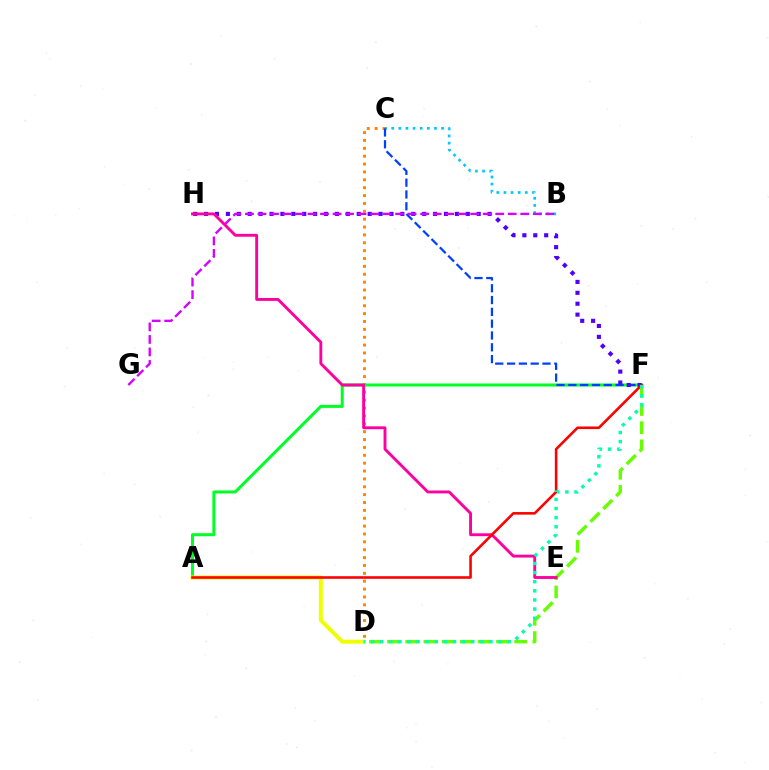{('C', 'D'): [{'color': '#ff8800', 'line_style': 'dotted', 'thickness': 2.14}], ('B', 'C'): [{'color': '#00c7ff', 'line_style': 'dotted', 'thickness': 1.94}], ('A', 'F'): [{'color': '#00ff27', 'line_style': 'solid', 'thickness': 2.18}, {'color': '#ff0000', 'line_style': 'solid', 'thickness': 1.86}], ('C', 'F'): [{'color': '#003fff', 'line_style': 'dashed', 'thickness': 1.6}], ('F', 'H'): [{'color': '#4f00ff', 'line_style': 'dotted', 'thickness': 2.96}], ('B', 'G'): [{'color': '#d600ff', 'line_style': 'dashed', 'thickness': 1.7}], ('D', 'F'): [{'color': '#66ff00', 'line_style': 'dashed', 'thickness': 2.47}, {'color': '#00ffaf', 'line_style': 'dotted', 'thickness': 2.48}], ('E', 'H'): [{'color': '#ff00a0', 'line_style': 'solid', 'thickness': 2.07}], ('A', 'D'): [{'color': '#eeff00', 'line_style': 'solid', 'thickness': 2.85}]}